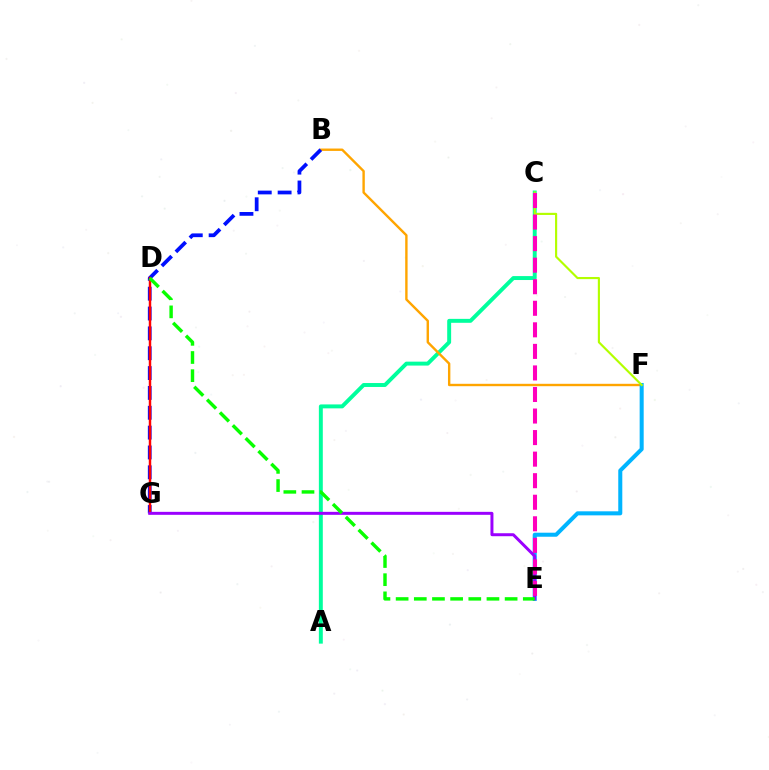{('A', 'C'): [{'color': '#00ff9d', 'line_style': 'solid', 'thickness': 2.83}], ('B', 'F'): [{'color': '#ffa500', 'line_style': 'solid', 'thickness': 1.72}], ('B', 'G'): [{'color': '#0010ff', 'line_style': 'dashed', 'thickness': 2.7}], ('D', 'G'): [{'color': '#ff0000', 'line_style': 'solid', 'thickness': 1.76}], ('E', 'F'): [{'color': '#00b5ff', 'line_style': 'solid', 'thickness': 2.91}], ('C', 'F'): [{'color': '#b3ff00', 'line_style': 'solid', 'thickness': 1.55}], ('E', 'G'): [{'color': '#9b00ff', 'line_style': 'solid', 'thickness': 2.14}], ('C', 'E'): [{'color': '#ff00bd', 'line_style': 'dashed', 'thickness': 2.93}], ('D', 'E'): [{'color': '#08ff00', 'line_style': 'dashed', 'thickness': 2.47}]}